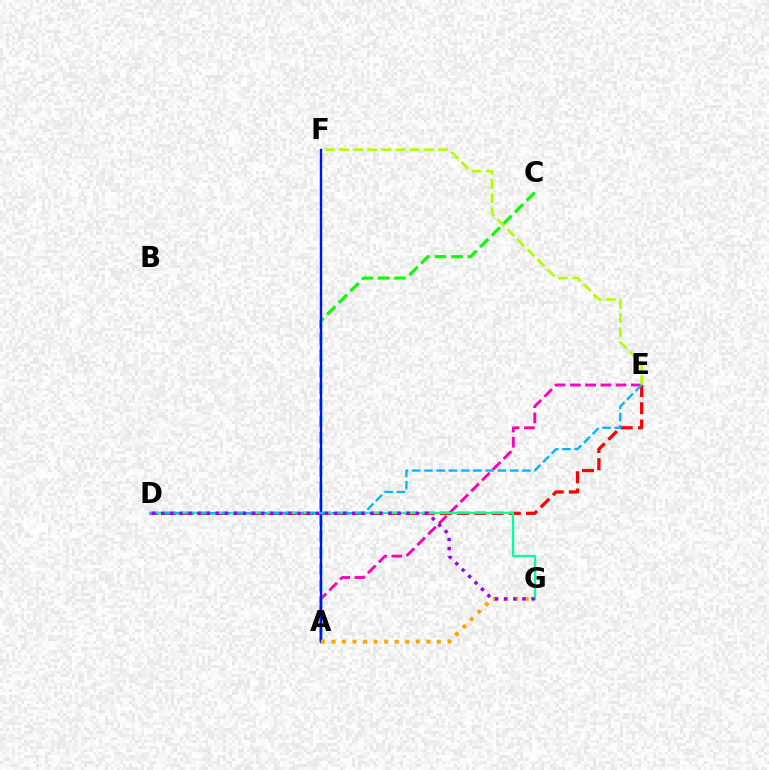{('A', 'E'): [{'color': '#ff00bd', 'line_style': 'dashed', 'thickness': 2.07}], ('A', 'C'): [{'color': '#08ff00', 'line_style': 'dashed', 'thickness': 2.23}], ('D', 'E'): [{'color': '#ff0000', 'line_style': 'dashed', 'thickness': 2.34}, {'color': '#00b5ff', 'line_style': 'dashed', 'thickness': 1.66}], ('E', 'F'): [{'color': '#b3ff00', 'line_style': 'dashed', 'thickness': 1.92}], ('A', 'F'): [{'color': '#0010ff', 'line_style': 'solid', 'thickness': 1.71}], ('A', 'G'): [{'color': '#ffa500', 'line_style': 'dotted', 'thickness': 2.87}], ('D', 'G'): [{'color': '#00ff9d', 'line_style': 'solid', 'thickness': 1.66}, {'color': '#9b00ff', 'line_style': 'dotted', 'thickness': 2.47}]}